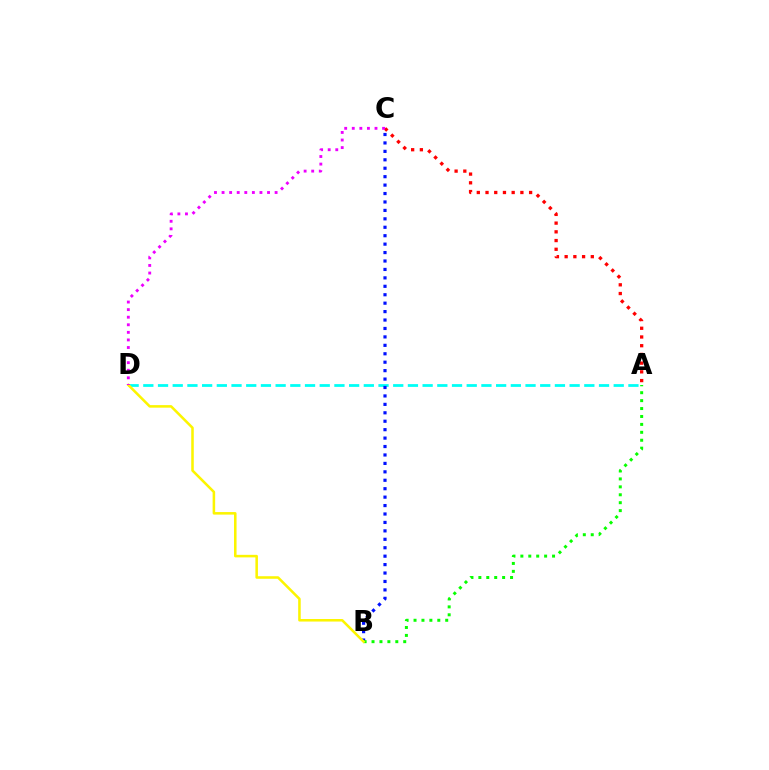{('A', 'C'): [{'color': '#ff0000', 'line_style': 'dotted', 'thickness': 2.37}], ('A', 'D'): [{'color': '#00fff6', 'line_style': 'dashed', 'thickness': 2.0}], ('B', 'C'): [{'color': '#0010ff', 'line_style': 'dotted', 'thickness': 2.29}], ('A', 'B'): [{'color': '#08ff00', 'line_style': 'dotted', 'thickness': 2.15}], ('B', 'D'): [{'color': '#fcf500', 'line_style': 'solid', 'thickness': 1.83}], ('C', 'D'): [{'color': '#ee00ff', 'line_style': 'dotted', 'thickness': 2.06}]}